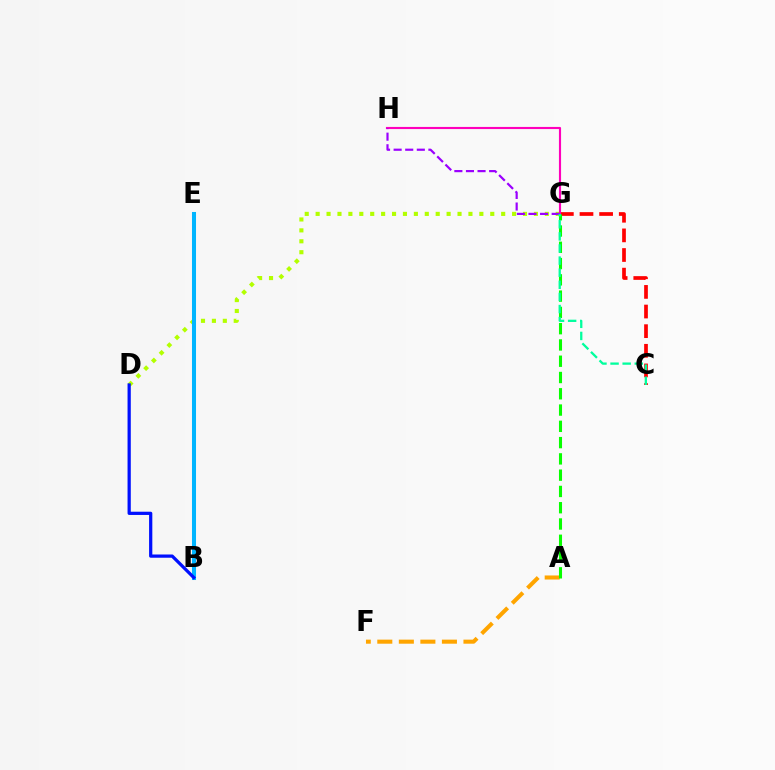{('D', 'G'): [{'color': '#b3ff00', 'line_style': 'dotted', 'thickness': 2.97}], ('B', 'E'): [{'color': '#00b5ff', 'line_style': 'solid', 'thickness': 2.91}], ('C', 'G'): [{'color': '#ff0000', 'line_style': 'dashed', 'thickness': 2.67}, {'color': '#00ff9d', 'line_style': 'dashed', 'thickness': 1.64}], ('G', 'H'): [{'color': '#ff00bd', 'line_style': 'solid', 'thickness': 1.53}, {'color': '#9b00ff', 'line_style': 'dashed', 'thickness': 1.57}], ('A', 'F'): [{'color': '#ffa500', 'line_style': 'dashed', 'thickness': 2.93}], ('B', 'D'): [{'color': '#0010ff', 'line_style': 'solid', 'thickness': 2.33}], ('A', 'G'): [{'color': '#08ff00', 'line_style': 'dashed', 'thickness': 2.21}]}